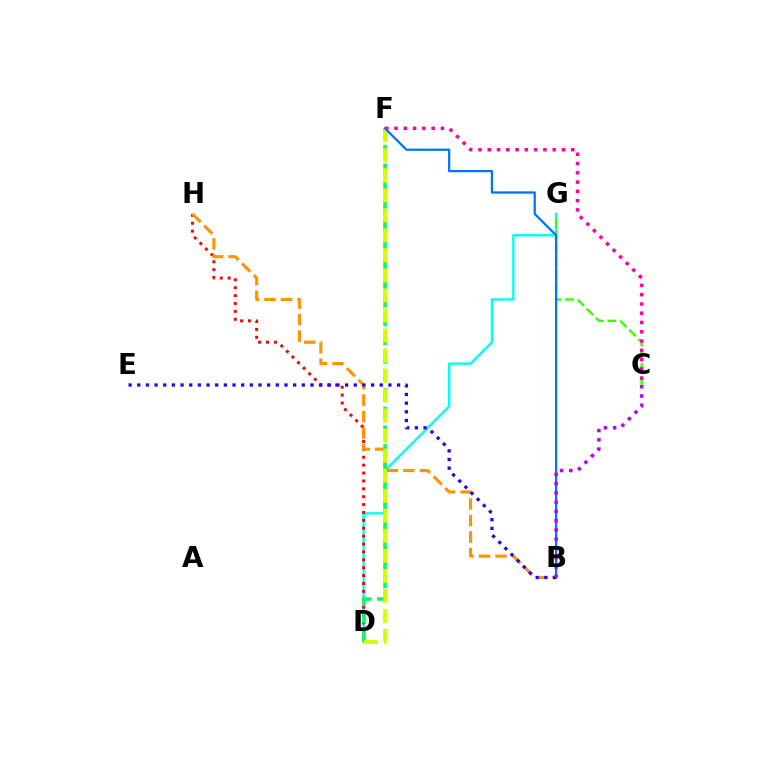{('D', 'G'): [{'color': '#00fff6', 'line_style': 'solid', 'thickness': 1.7}], ('D', 'H'): [{'color': '#ff0000', 'line_style': 'dotted', 'thickness': 2.14}], ('C', 'G'): [{'color': '#3dff00', 'line_style': 'dashed', 'thickness': 1.74}], ('B', 'H'): [{'color': '#ff9400', 'line_style': 'dashed', 'thickness': 2.24}], ('D', 'F'): [{'color': '#00ff5c', 'line_style': 'dashed', 'thickness': 2.54}, {'color': '#d1ff00', 'line_style': 'dashed', 'thickness': 2.72}], ('B', 'F'): [{'color': '#0074ff', 'line_style': 'solid', 'thickness': 1.64}], ('C', 'F'): [{'color': '#ff00ac', 'line_style': 'dotted', 'thickness': 2.52}], ('B', 'E'): [{'color': '#2500ff', 'line_style': 'dotted', 'thickness': 2.35}], ('B', 'C'): [{'color': '#b900ff', 'line_style': 'dotted', 'thickness': 2.52}]}